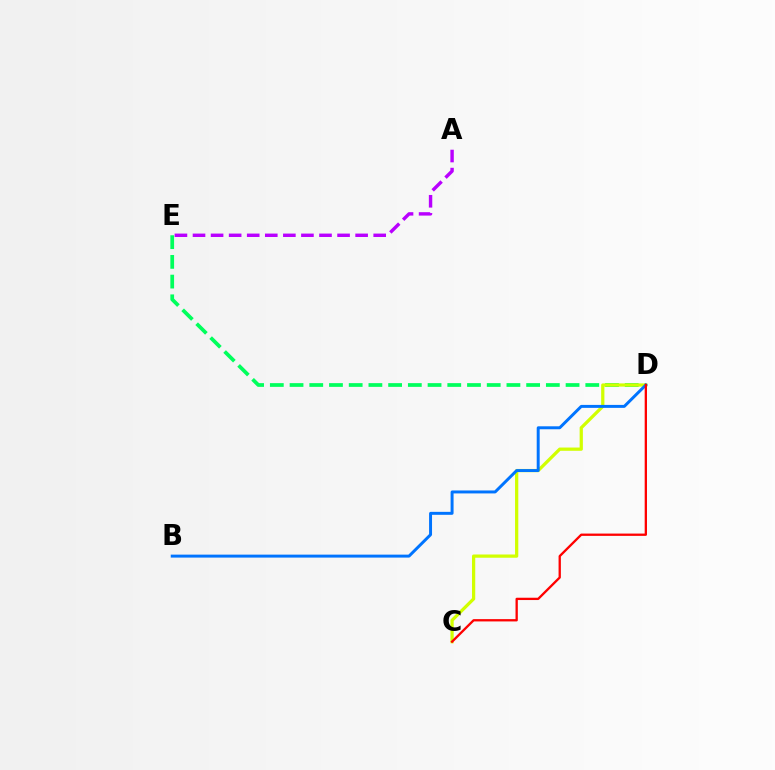{('D', 'E'): [{'color': '#00ff5c', 'line_style': 'dashed', 'thickness': 2.68}], ('C', 'D'): [{'color': '#d1ff00', 'line_style': 'solid', 'thickness': 2.33}, {'color': '#ff0000', 'line_style': 'solid', 'thickness': 1.66}], ('A', 'E'): [{'color': '#b900ff', 'line_style': 'dashed', 'thickness': 2.45}], ('B', 'D'): [{'color': '#0074ff', 'line_style': 'solid', 'thickness': 2.13}]}